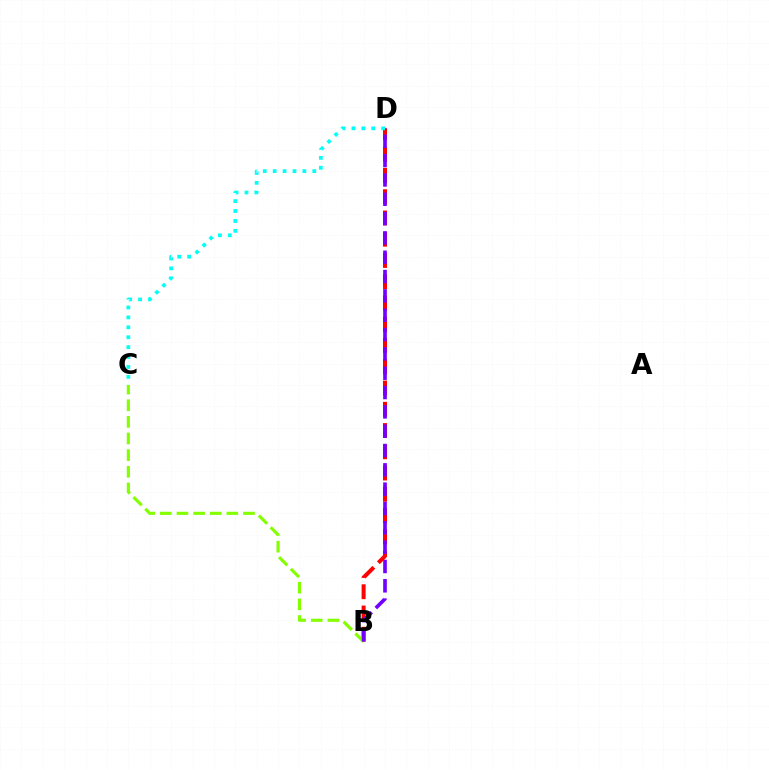{('B', 'D'): [{'color': '#ff0000', 'line_style': 'dashed', 'thickness': 2.89}, {'color': '#7200ff', 'line_style': 'dashed', 'thickness': 2.63}], ('B', 'C'): [{'color': '#84ff00', 'line_style': 'dashed', 'thickness': 2.26}], ('C', 'D'): [{'color': '#00fff6', 'line_style': 'dotted', 'thickness': 2.69}]}